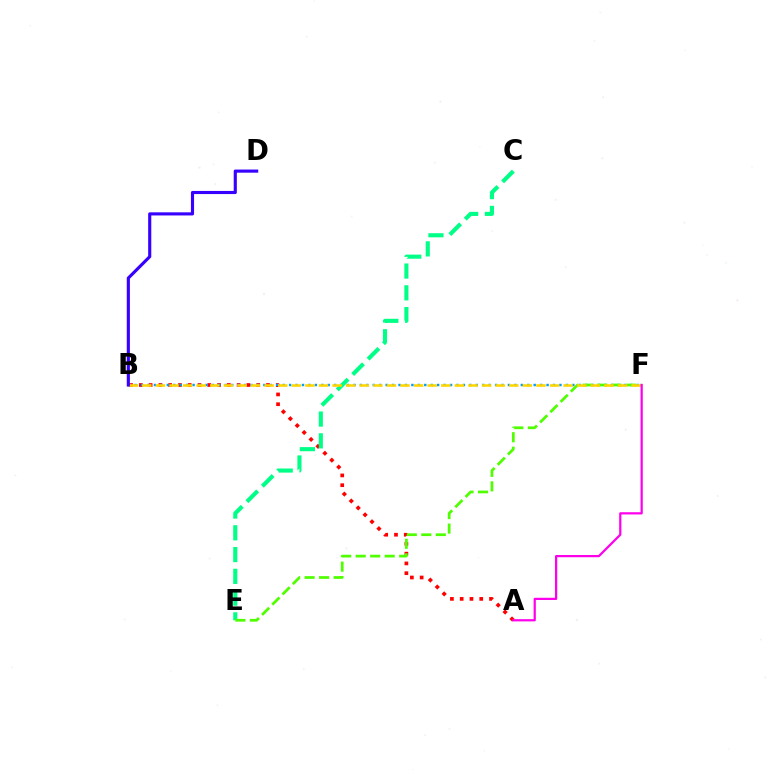{('A', 'B'): [{'color': '#ff0000', 'line_style': 'dotted', 'thickness': 2.66}], ('B', 'F'): [{'color': '#009eff', 'line_style': 'dotted', 'thickness': 1.75}, {'color': '#ffd500', 'line_style': 'dashed', 'thickness': 1.85}], ('C', 'E'): [{'color': '#00ff86', 'line_style': 'dashed', 'thickness': 2.96}], ('E', 'F'): [{'color': '#4fff00', 'line_style': 'dashed', 'thickness': 1.97}], ('A', 'F'): [{'color': '#ff00ed', 'line_style': 'solid', 'thickness': 1.6}], ('B', 'D'): [{'color': '#3700ff', 'line_style': 'solid', 'thickness': 2.25}]}